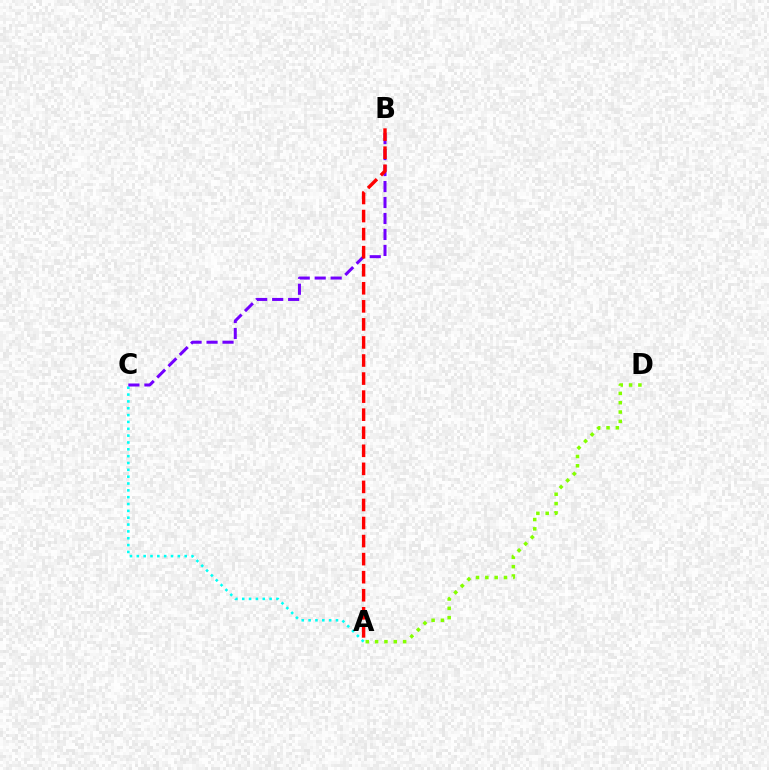{('A', 'D'): [{'color': '#84ff00', 'line_style': 'dotted', 'thickness': 2.54}], ('A', 'C'): [{'color': '#00fff6', 'line_style': 'dotted', 'thickness': 1.86}], ('B', 'C'): [{'color': '#7200ff', 'line_style': 'dashed', 'thickness': 2.17}], ('A', 'B'): [{'color': '#ff0000', 'line_style': 'dashed', 'thickness': 2.45}]}